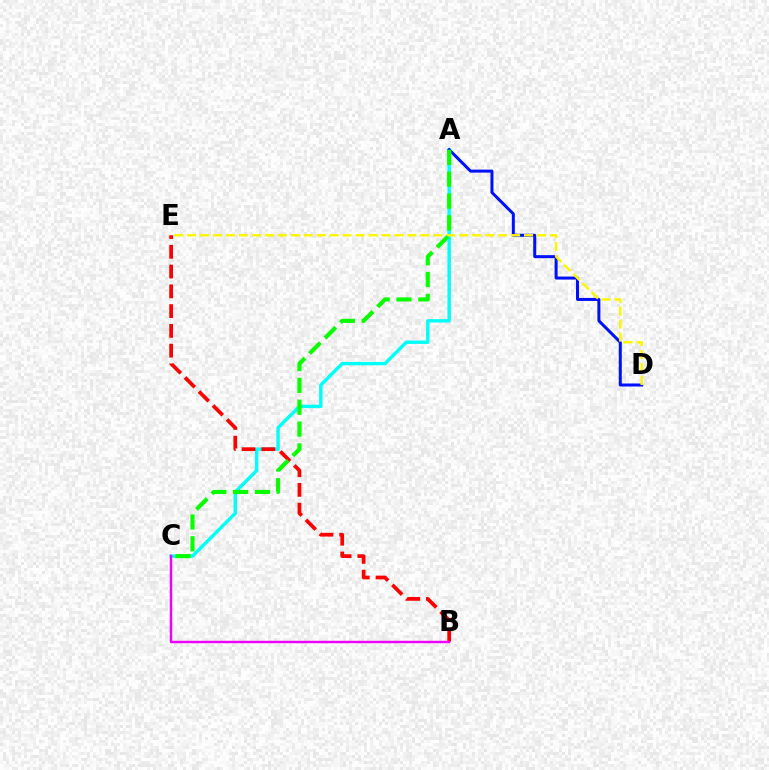{('A', 'C'): [{'color': '#00fff6', 'line_style': 'solid', 'thickness': 2.45}, {'color': '#08ff00', 'line_style': 'dashed', 'thickness': 2.97}], ('A', 'D'): [{'color': '#0010ff', 'line_style': 'solid', 'thickness': 2.17}], ('B', 'E'): [{'color': '#ff0000', 'line_style': 'dashed', 'thickness': 2.69}], ('D', 'E'): [{'color': '#fcf500', 'line_style': 'dashed', 'thickness': 1.76}], ('B', 'C'): [{'color': '#ee00ff', 'line_style': 'solid', 'thickness': 1.75}]}